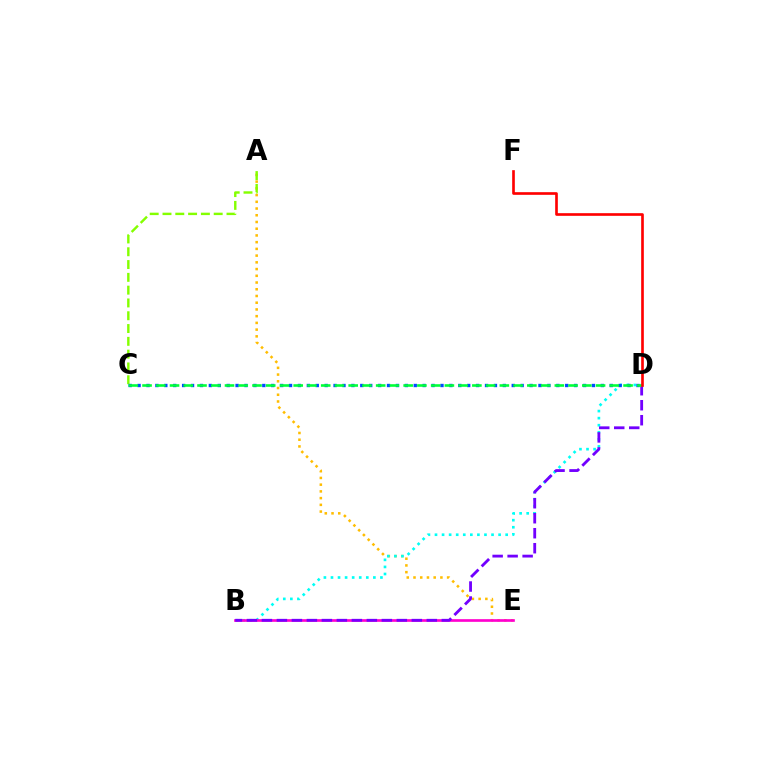{('A', 'E'): [{'color': '#ffbd00', 'line_style': 'dotted', 'thickness': 1.83}], ('A', 'C'): [{'color': '#84ff00', 'line_style': 'dashed', 'thickness': 1.74}], ('B', 'D'): [{'color': '#00fff6', 'line_style': 'dotted', 'thickness': 1.92}, {'color': '#7200ff', 'line_style': 'dashed', 'thickness': 2.04}], ('B', 'E'): [{'color': '#ff00cf', 'line_style': 'solid', 'thickness': 1.93}], ('C', 'D'): [{'color': '#004bff', 'line_style': 'dotted', 'thickness': 2.42}, {'color': '#00ff39', 'line_style': 'dashed', 'thickness': 1.87}], ('D', 'F'): [{'color': '#ff0000', 'line_style': 'solid', 'thickness': 1.91}]}